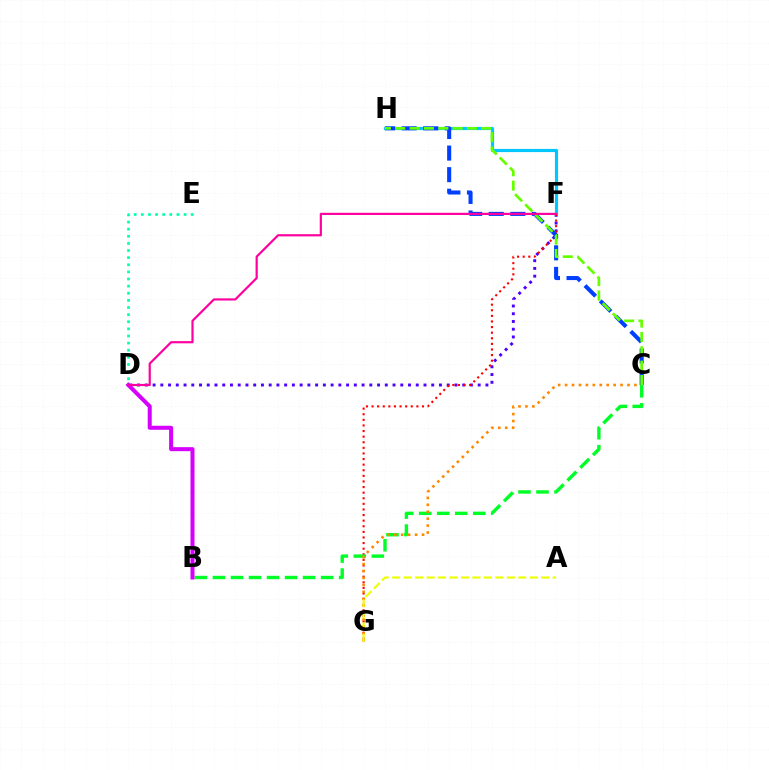{('D', 'F'): [{'color': '#4f00ff', 'line_style': 'dotted', 'thickness': 2.1}, {'color': '#ff00a0', 'line_style': 'solid', 'thickness': 1.57}], ('F', 'H'): [{'color': '#00c7ff', 'line_style': 'solid', 'thickness': 2.29}], ('F', 'G'): [{'color': '#ff0000', 'line_style': 'dotted', 'thickness': 1.52}], ('B', 'C'): [{'color': '#00ff27', 'line_style': 'dashed', 'thickness': 2.45}], ('D', 'E'): [{'color': '#00ffaf', 'line_style': 'dotted', 'thickness': 1.93}], ('C', 'H'): [{'color': '#003fff', 'line_style': 'dashed', 'thickness': 2.93}, {'color': '#66ff00', 'line_style': 'dashed', 'thickness': 1.95}], ('C', 'G'): [{'color': '#ff8800', 'line_style': 'dotted', 'thickness': 1.88}], ('B', 'D'): [{'color': '#d600ff', 'line_style': 'solid', 'thickness': 2.89}], ('A', 'G'): [{'color': '#eeff00', 'line_style': 'dashed', 'thickness': 1.56}]}